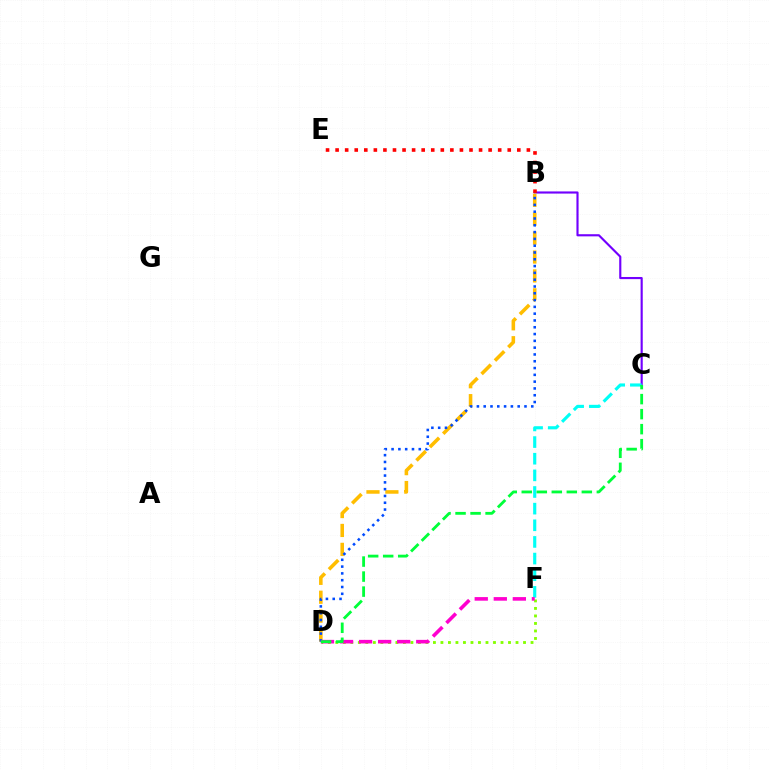{('B', 'C'): [{'color': '#7200ff', 'line_style': 'solid', 'thickness': 1.54}], ('B', 'D'): [{'color': '#ffbd00', 'line_style': 'dashed', 'thickness': 2.57}, {'color': '#004bff', 'line_style': 'dotted', 'thickness': 1.85}], ('B', 'E'): [{'color': '#ff0000', 'line_style': 'dotted', 'thickness': 2.6}], ('D', 'F'): [{'color': '#84ff00', 'line_style': 'dotted', 'thickness': 2.04}, {'color': '#ff00cf', 'line_style': 'dashed', 'thickness': 2.59}], ('C', 'F'): [{'color': '#00fff6', 'line_style': 'dashed', 'thickness': 2.26}], ('C', 'D'): [{'color': '#00ff39', 'line_style': 'dashed', 'thickness': 2.04}]}